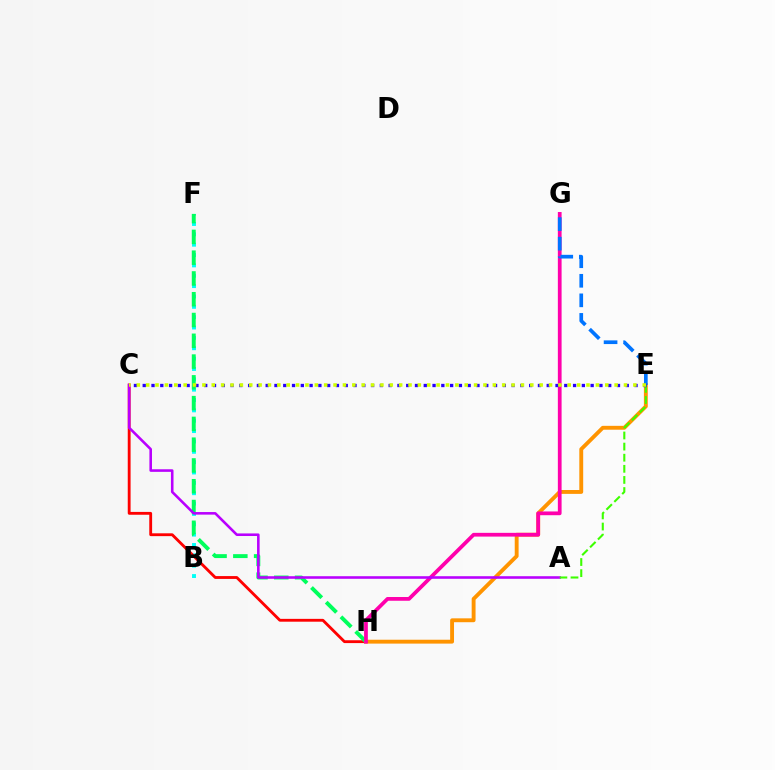{('B', 'F'): [{'color': '#00fff6', 'line_style': 'dotted', 'thickness': 2.81}], ('E', 'H'): [{'color': '#ff9400', 'line_style': 'solid', 'thickness': 2.79}], ('C', 'H'): [{'color': '#ff0000', 'line_style': 'solid', 'thickness': 2.04}], ('F', 'H'): [{'color': '#00ff5c', 'line_style': 'dashed', 'thickness': 2.82}], ('G', 'H'): [{'color': '#ff00ac', 'line_style': 'solid', 'thickness': 2.7}], ('A', 'C'): [{'color': '#b900ff', 'line_style': 'solid', 'thickness': 1.86}], ('A', 'E'): [{'color': '#3dff00', 'line_style': 'dashed', 'thickness': 1.51}], ('E', 'G'): [{'color': '#0074ff', 'line_style': 'dashed', 'thickness': 2.66}], ('C', 'E'): [{'color': '#2500ff', 'line_style': 'dotted', 'thickness': 2.39}, {'color': '#d1ff00', 'line_style': 'dotted', 'thickness': 2.55}]}